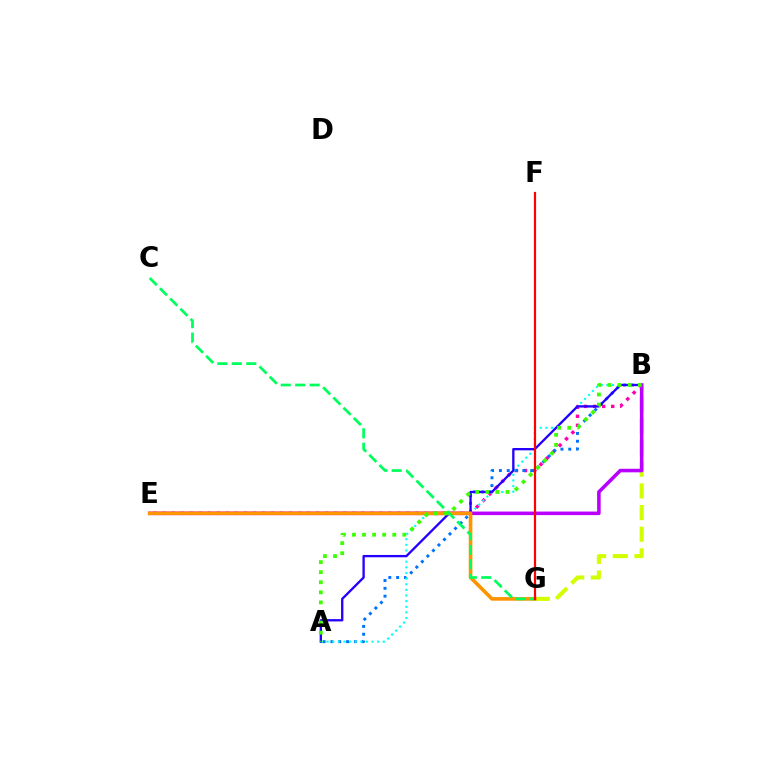{('B', 'E'): [{'color': '#ff00ac', 'line_style': 'dotted', 'thickness': 2.45}, {'color': '#b900ff', 'line_style': 'solid', 'thickness': 2.56}], ('A', 'B'): [{'color': '#0074ff', 'line_style': 'dotted', 'thickness': 2.13}, {'color': '#00fff6', 'line_style': 'dotted', 'thickness': 1.53}, {'color': '#2500ff', 'line_style': 'solid', 'thickness': 1.67}, {'color': '#3dff00', 'line_style': 'dotted', 'thickness': 2.74}], ('B', 'G'): [{'color': '#d1ff00', 'line_style': 'dashed', 'thickness': 2.94}], ('E', 'G'): [{'color': '#ff9400', 'line_style': 'solid', 'thickness': 2.61}], ('C', 'G'): [{'color': '#00ff5c', 'line_style': 'dashed', 'thickness': 1.96}], ('F', 'G'): [{'color': '#ff0000', 'line_style': 'solid', 'thickness': 1.58}]}